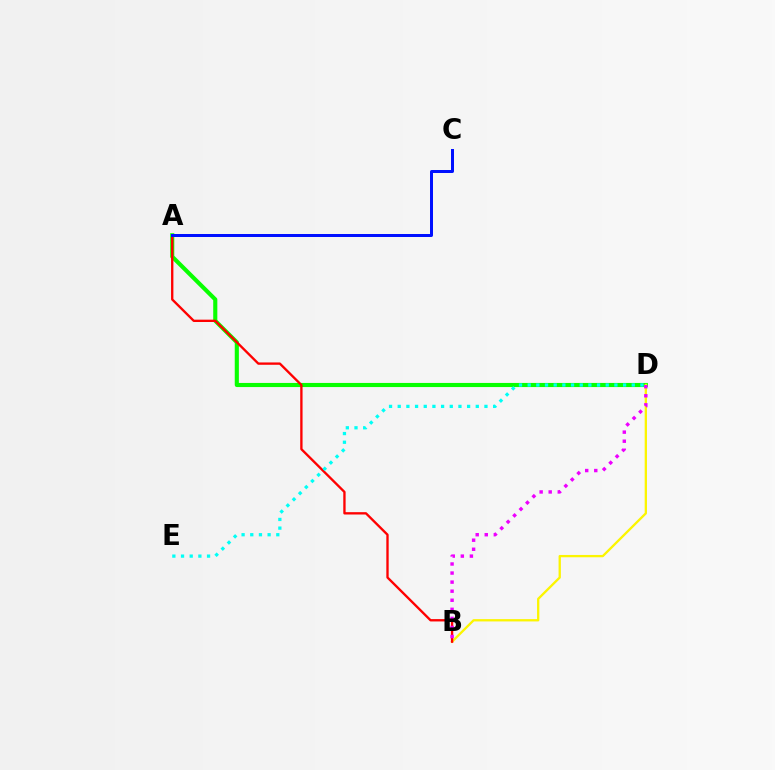{('A', 'D'): [{'color': '#08ff00', 'line_style': 'solid', 'thickness': 2.97}], ('B', 'D'): [{'color': '#fcf500', 'line_style': 'solid', 'thickness': 1.66}, {'color': '#ee00ff', 'line_style': 'dotted', 'thickness': 2.46}], ('A', 'B'): [{'color': '#ff0000', 'line_style': 'solid', 'thickness': 1.68}], ('D', 'E'): [{'color': '#00fff6', 'line_style': 'dotted', 'thickness': 2.36}], ('A', 'C'): [{'color': '#0010ff', 'line_style': 'solid', 'thickness': 2.15}]}